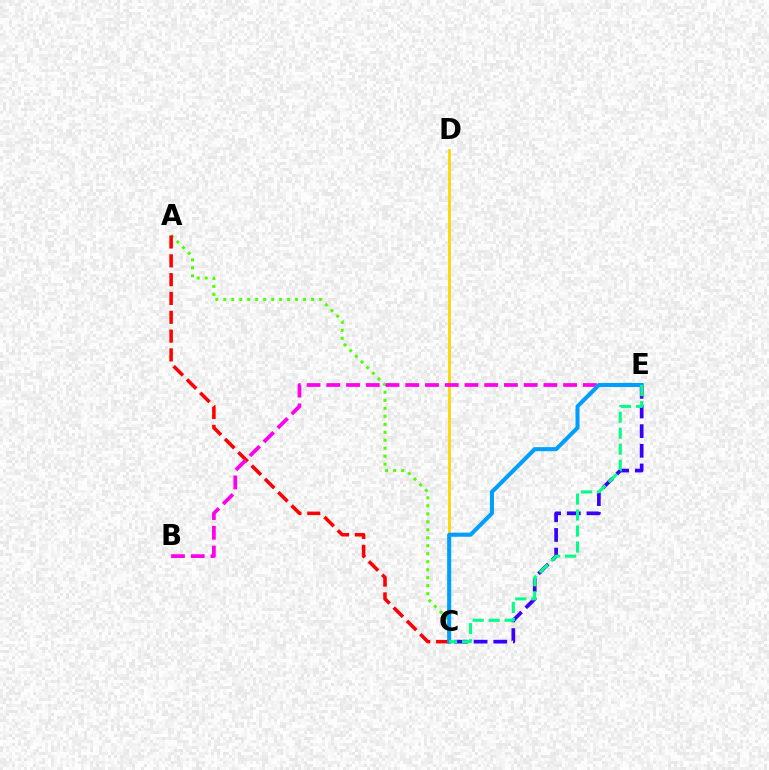{('C', 'D'): [{'color': '#ffd500', 'line_style': 'solid', 'thickness': 1.95}], ('A', 'C'): [{'color': '#4fff00', 'line_style': 'dotted', 'thickness': 2.17}, {'color': '#ff0000', 'line_style': 'dashed', 'thickness': 2.56}], ('C', 'E'): [{'color': '#3700ff', 'line_style': 'dashed', 'thickness': 2.67}, {'color': '#009eff', 'line_style': 'solid', 'thickness': 2.92}, {'color': '#00ff86', 'line_style': 'dashed', 'thickness': 2.17}], ('B', 'E'): [{'color': '#ff00ed', 'line_style': 'dashed', 'thickness': 2.68}]}